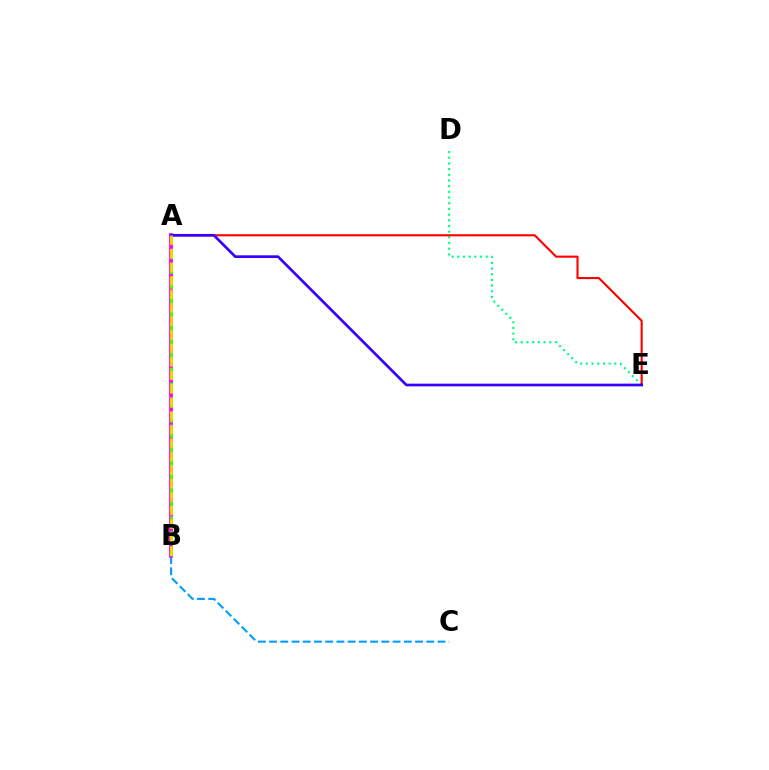{('B', 'C'): [{'color': '#009eff', 'line_style': 'dashed', 'thickness': 1.53}], ('A', 'B'): [{'color': '#ff00ed', 'line_style': 'solid', 'thickness': 2.71}, {'color': '#4fff00', 'line_style': 'dashed', 'thickness': 2.02}, {'color': '#ffd500', 'line_style': 'dashed', 'thickness': 1.84}], ('D', 'E'): [{'color': '#00ff86', 'line_style': 'dotted', 'thickness': 1.55}], ('A', 'E'): [{'color': '#ff0000', 'line_style': 'solid', 'thickness': 1.52}, {'color': '#3700ff', 'line_style': 'solid', 'thickness': 1.94}]}